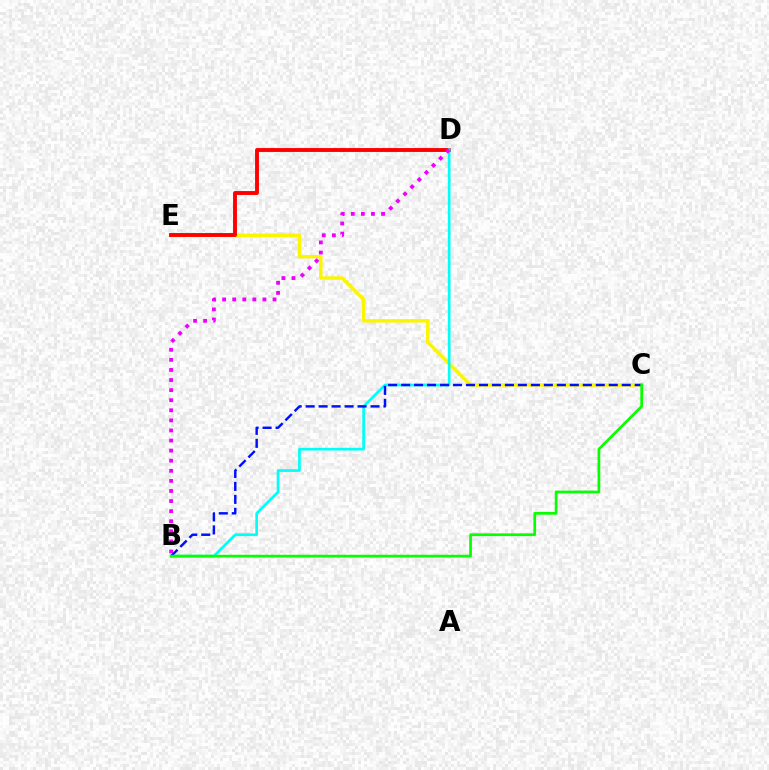{('C', 'E'): [{'color': '#fcf500', 'line_style': 'solid', 'thickness': 2.49}], ('D', 'E'): [{'color': '#ff0000', 'line_style': 'solid', 'thickness': 2.8}], ('B', 'D'): [{'color': '#00fff6', 'line_style': 'solid', 'thickness': 1.94}, {'color': '#ee00ff', 'line_style': 'dotted', 'thickness': 2.74}], ('B', 'C'): [{'color': '#0010ff', 'line_style': 'dashed', 'thickness': 1.76}, {'color': '#08ff00', 'line_style': 'solid', 'thickness': 1.95}]}